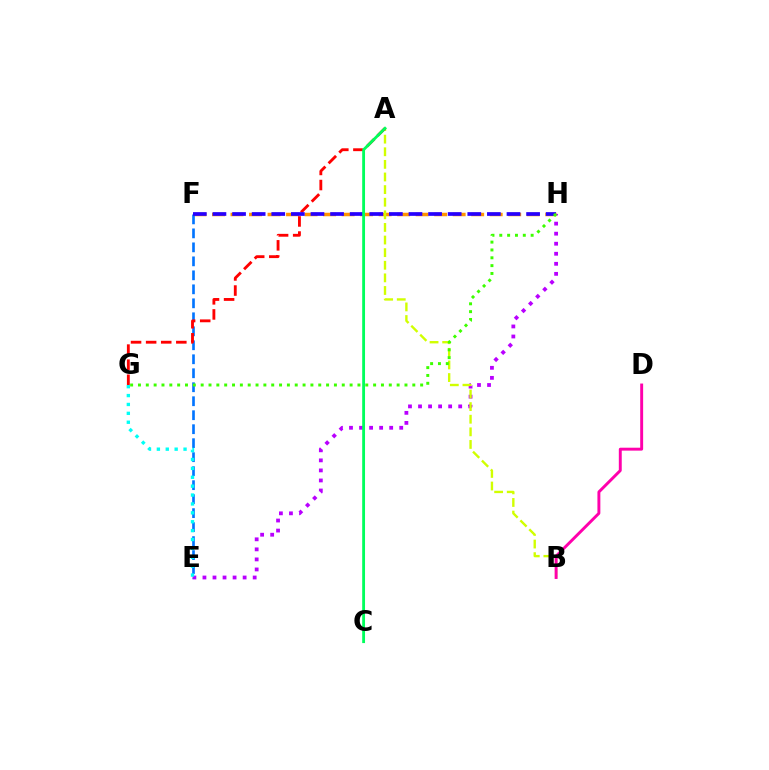{('F', 'H'): [{'color': '#ff9400', 'line_style': 'dashed', 'thickness': 2.52}, {'color': '#2500ff', 'line_style': 'dashed', 'thickness': 2.66}], ('E', 'H'): [{'color': '#b900ff', 'line_style': 'dotted', 'thickness': 2.73}], ('E', 'F'): [{'color': '#0074ff', 'line_style': 'dashed', 'thickness': 1.9}], ('E', 'G'): [{'color': '#00fff6', 'line_style': 'dotted', 'thickness': 2.42}], ('A', 'B'): [{'color': '#d1ff00', 'line_style': 'dashed', 'thickness': 1.71}], ('B', 'D'): [{'color': '#ff00ac', 'line_style': 'solid', 'thickness': 2.1}], ('A', 'G'): [{'color': '#ff0000', 'line_style': 'dashed', 'thickness': 2.05}], ('G', 'H'): [{'color': '#3dff00', 'line_style': 'dotted', 'thickness': 2.13}], ('A', 'C'): [{'color': '#00ff5c', 'line_style': 'solid', 'thickness': 2.04}]}